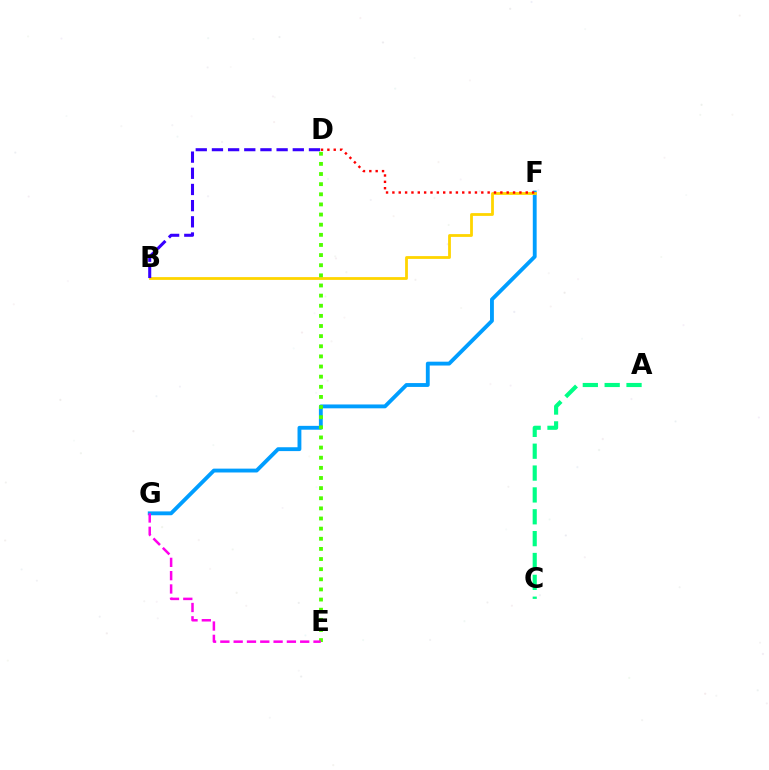{('F', 'G'): [{'color': '#009eff', 'line_style': 'solid', 'thickness': 2.77}], ('B', 'F'): [{'color': '#ffd500', 'line_style': 'solid', 'thickness': 2.01}], ('B', 'D'): [{'color': '#3700ff', 'line_style': 'dashed', 'thickness': 2.2}], ('A', 'C'): [{'color': '#00ff86', 'line_style': 'dashed', 'thickness': 2.97}], ('D', 'E'): [{'color': '#4fff00', 'line_style': 'dotted', 'thickness': 2.75}], ('E', 'G'): [{'color': '#ff00ed', 'line_style': 'dashed', 'thickness': 1.81}], ('D', 'F'): [{'color': '#ff0000', 'line_style': 'dotted', 'thickness': 1.73}]}